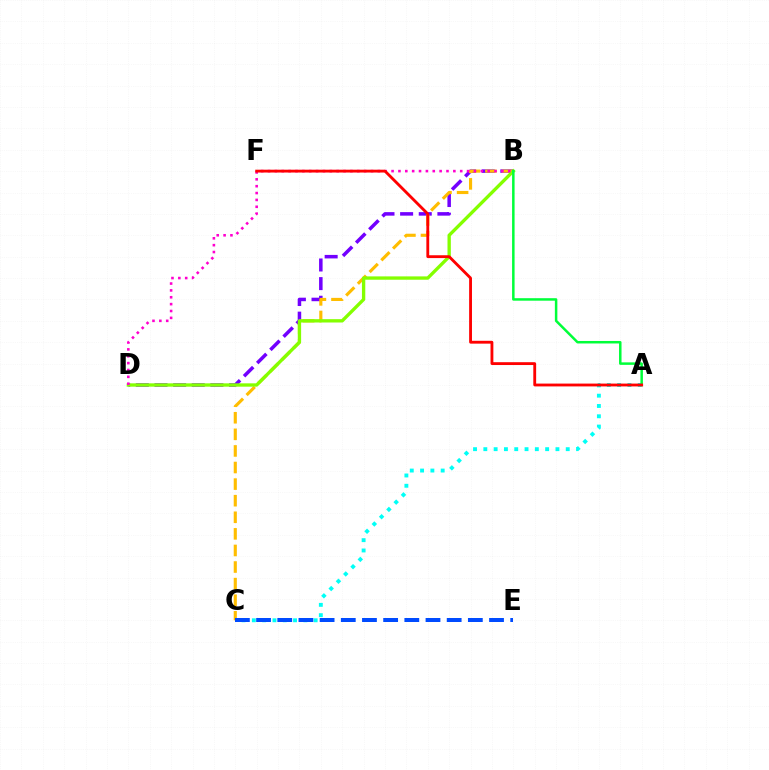{('A', 'C'): [{'color': '#00fff6', 'line_style': 'dotted', 'thickness': 2.8}], ('B', 'D'): [{'color': '#7200ff', 'line_style': 'dashed', 'thickness': 2.53}, {'color': '#84ff00', 'line_style': 'solid', 'thickness': 2.4}, {'color': '#ff00cf', 'line_style': 'dotted', 'thickness': 1.86}], ('B', 'C'): [{'color': '#ffbd00', 'line_style': 'dashed', 'thickness': 2.25}], ('A', 'B'): [{'color': '#00ff39', 'line_style': 'solid', 'thickness': 1.8}], ('C', 'E'): [{'color': '#004bff', 'line_style': 'dashed', 'thickness': 2.88}], ('A', 'F'): [{'color': '#ff0000', 'line_style': 'solid', 'thickness': 2.04}]}